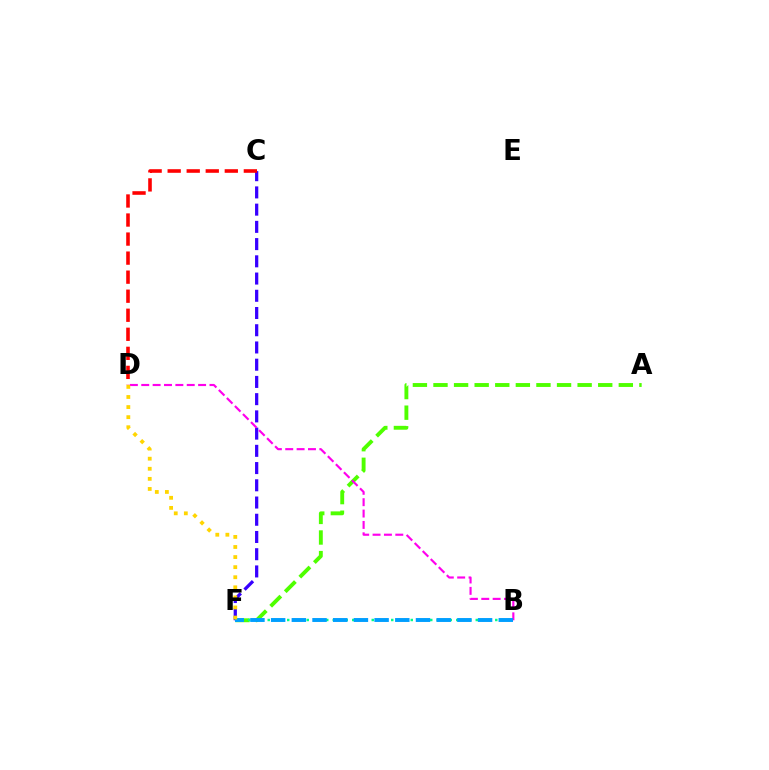{('A', 'F'): [{'color': '#4fff00', 'line_style': 'dashed', 'thickness': 2.8}], ('B', 'F'): [{'color': '#00ff86', 'line_style': 'dotted', 'thickness': 1.77}, {'color': '#009eff', 'line_style': 'dashed', 'thickness': 2.81}], ('C', 'F'): [{'color': '#3700ff', 'line_style': 'dashed', 'thickness': 2.34}], ('C', 'D'): [{'color': '#ff0000', 'line_style': 'dashed', 'thickness': 2.59}], ('B', 'D'): [{'color': '#ff00ed', 'line_style': 'dashed', 'thickness': 1.54}], ('D', 'F'): [{'color': '#ffd500', 'line_style': 'dotted', 'thickness': 2.74}]}